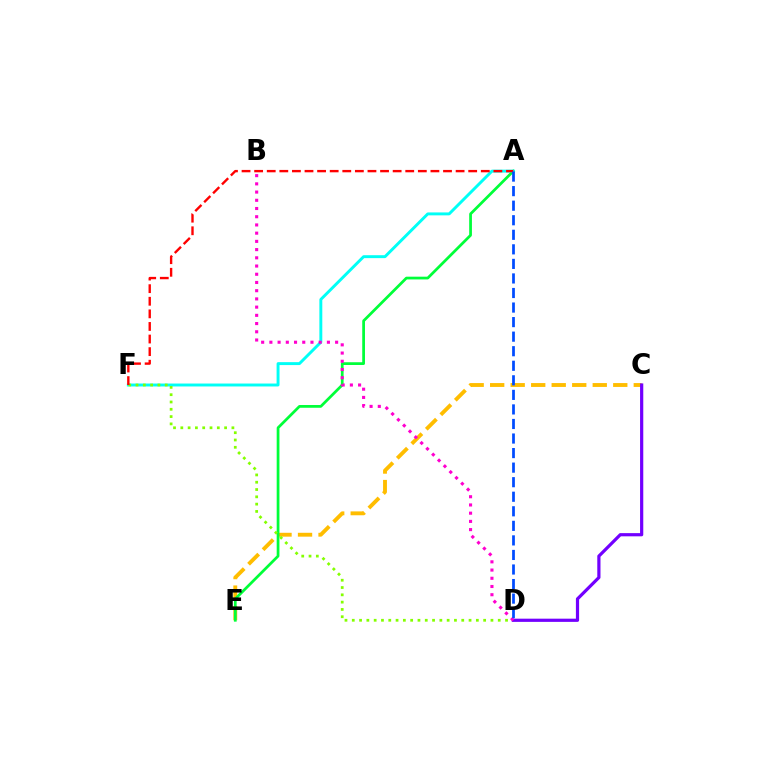{('C', 'E'): [{'color': '#ffbd00', 'line_style': 'dashed', 'thickness': 2.79}], ('A', 'E'): [{'color': '#00ff39', 'line_style': 'solid', 'thickness': 1.98}], ('A', 'F'): [{'color': '#00fff6', 'line_style': 'solid', 'thickness': 2.11}, {'color': '#ff0000', 'line_style': 'dashed', 'thickness': 1.71}], ('D', 'F'): [{'color': '#84ff00', 'line_style': 'dotted', 'thickness': 1.98}], ('C', 'D'): [{'color': '#7200ff', 'line_style': 'solid', 'thickness': 2.31}], ('B', 'D'): [{'color': '#ff00cf', 'line_style': 'dotted', 'thickness': 2.23}], ('A', 'D'): [{'color': '#004bff', 'line_style': 'dashed', 'thickness': 1.98}]}